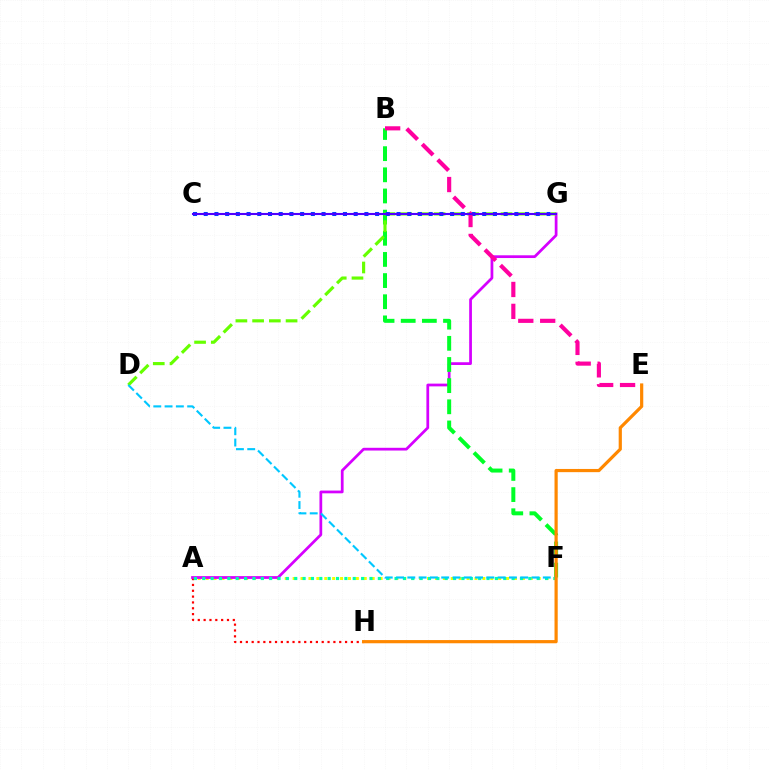{('A', 'F'): [{'color': '#eeff00', 'line_style': 'dotted', 'thickness': 2.15}, {'color': '#00ffaf', 'line_style': 'dotted', 'thickness': 2.27}], ('A', 'H'): [{'color': '#ff0000', 'line_style': 'dotted', 'thickness': 1.59}], ('A', 'G'): [{'color': '#d600ff', 'line_style': 'solid', 'thickness': 1.98}], ('B', 'F'): [{'color': '#00ff27', 'line_style': 'dashed', 'thickness': 2.87}], ('D', 'G'): [{'color': '#66ff00', 'line_style': 'dashed', 'thickness': 2.27}], ('D', 'F'): [{'color': '#00c7ff', 'line_style': 'dashed', 'thickness': 1.53}], ('C', 'G'): [{'color': '#003fff', 'line_style': 'dotted', 'thickness': 2.91}, {'color': '#4f00ff', 'line_style': 'solid', 'thickness': 1.51}], ('E', 'H'): [{'color': '#ff8800', 'line_style': 'solid', 'thickness': 2.3}], ('B', 'E'): [{'color': '#ff00a0', 'line_style': 'dashed', 'thickness': 2.98}]}